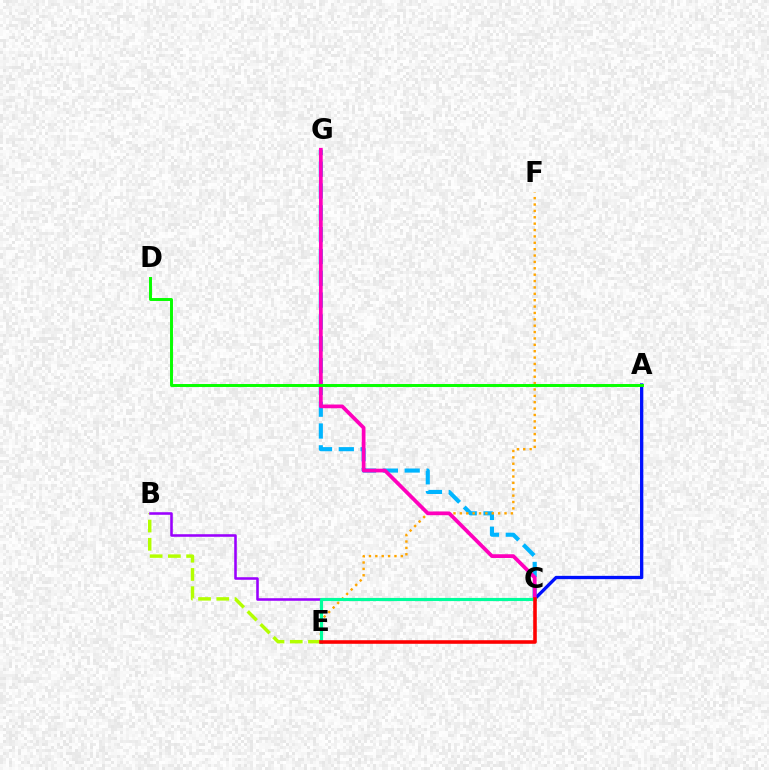{('B', 'E'): [{'color': '#b3ff00', 'line_style': 'dashed', 'thickness': 2.48}], ('C', 'G'): [{'color': '#00b5ff', 'line_style': 'dashed', 'thickness': 2.96}, {'color': '#ff00bd', 'line_style': 'solid', 'thickness': 2.69}], ('E', 'F'): [{'color': '#ffa500', 'line_style': 'dotted', 'thickness': 1.73}], ('B', 'C'): [{'color': '#9b00ff', 'line_style': 'solid', 'thickness': 1.85}], ('A', 'C'): [{'color': '#0010ff', 'line_style': 'solid', 'thickness': 2.38}], ('C', 'E'): [{'color': '#00ff9d', 'line_style': 'solid', 'thickness': 2.26}, {'color': '#ff0000', 'line_style': 'solid', 'thickness': 2.57}], ('A', 'D'): [{'color': '#08ff00', 'line_style': 'solid', 'thickness': 2.13}]}